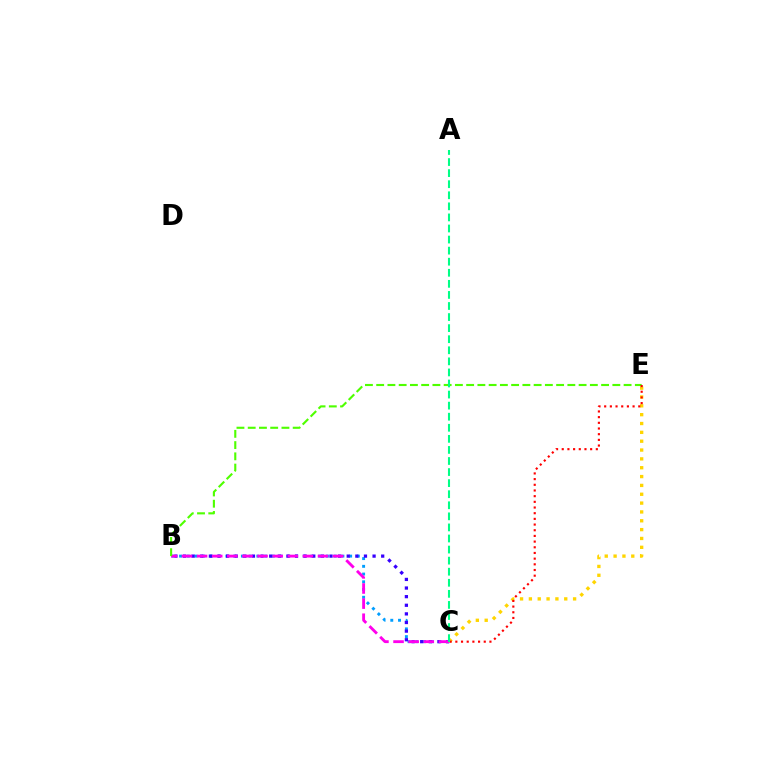{('B', 'C'): [{'color': '#009eff', 'line_style': 'dotted', 'thickness': 2.1}, {'color': '#3700ff', 'line_style': 'dotted', 'thickness': 2.34}, {'color': '#ff00ed', 'line_style': 'dashed', 'thickness': 2.05}], ('C', 'E'): [{'color': '#ffd500', 'line_style': 'dotted', 'thickness': 2.4}, {'color': '#ff0000', 'line_style': 'dotted', 'thickness': 1.54}], ('B', 'E'): [{'color': '#4fff00', 'line_style': 'dashed', 'thickness': 1.53}], ('A', 'C'): [{'color': '#00ff86', 'line_style': 'dashed', 'thickness': 1.5}]}